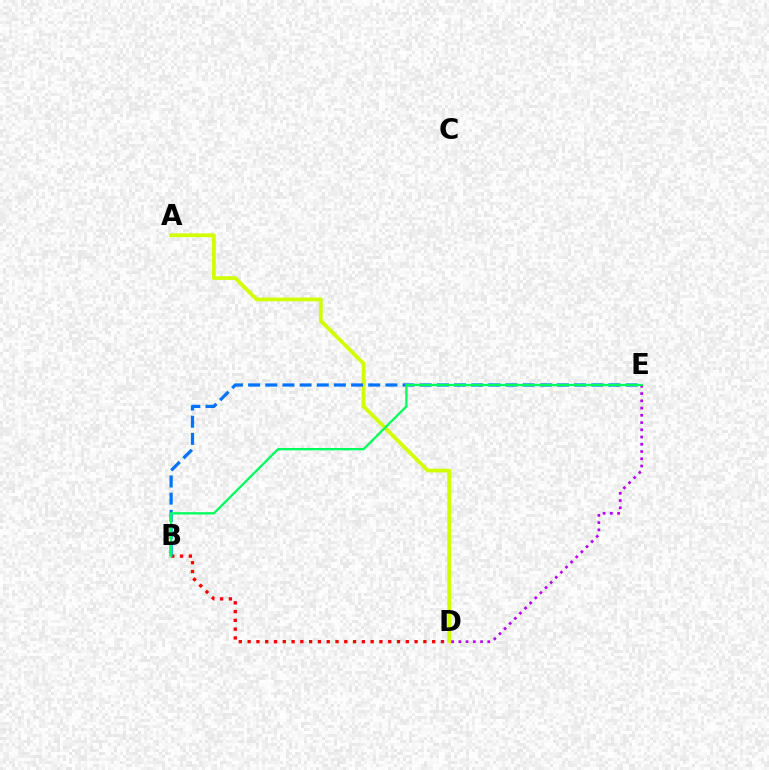{('B', 'D'): [{'color': '#ff0000', 'line_style': 'dotted', 'thickness': 2.39}], ('A', 'D'): [{'color': '#d1ff00', 'line_style': 'solid', 'thickness': 2.71}], ('D', 'E'): [{'color': '#b900ff', 'line_style': 'dotted', 'thickness': 1.97}], ('B', 'E'): [{'color': '#0074ff', 'line_style': 'dashed', 'thickness': 2.33}, {'color': '#00ff5c', 'line_style': 'solid', 'thickness': 1.67}]}